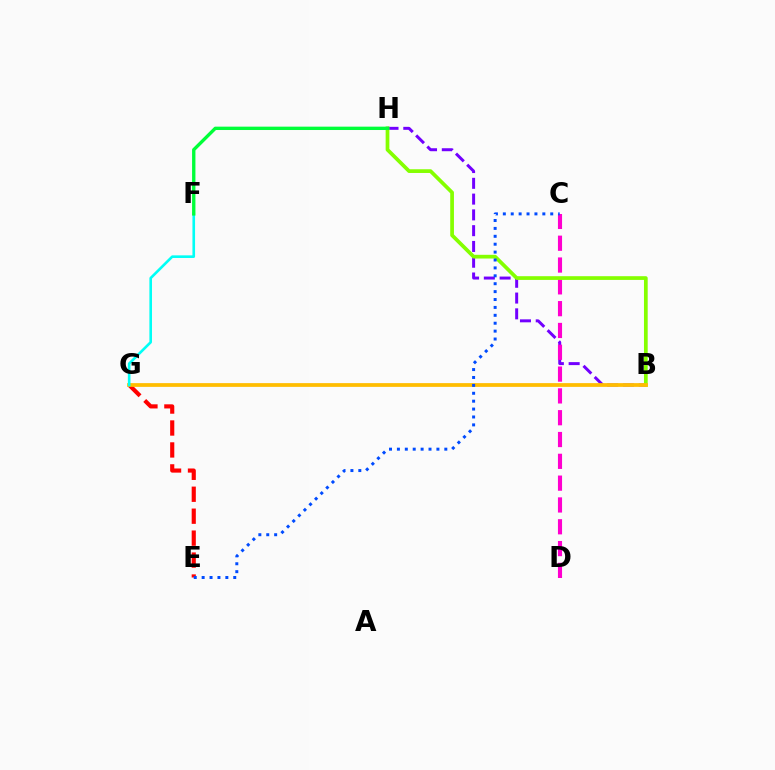{('B', 'H'): [{'color': '#7200ff', 'line_style': 'dashed', 'thickness': 2.14}, {'color': '#84ff00', 'line_style': 'solid', 'thickness': 2.68}], ('C', 'D'): [{'color': '#ff00cf', 'line_style': 'dashed', 'thickness': 2.96}], ('E', 'G'): [{'color': '#ff0000', 'line_style': 'dashed', 'thickness': 2.98}], ('B', 'G'): [{'color': '#ffbd00', 'line_style': 'solid', 'thickness': 2.7}], ('F', 'G'): [{'color': '#00fff6', 'line_style': 'solid', 'thickness': 1.89}], ('F', 'H'): [{'color': '#00ff39', 'line_style': 'solid', 'thickness': 2.42}], ('C', 'E'): [{'color': '#004bff', 'line_style': 'dotted', 'thickness': 2.15}]}